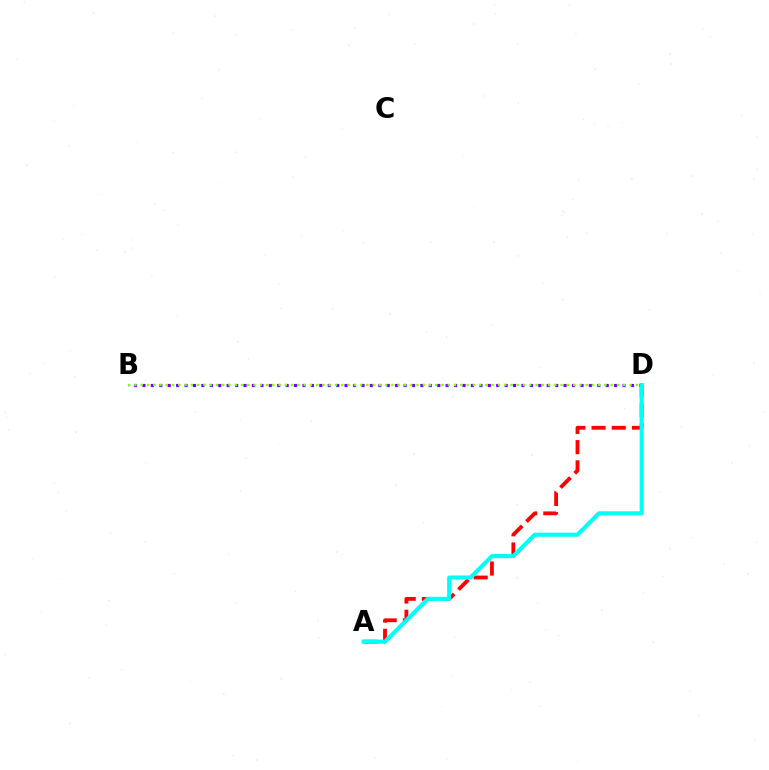{('A', 'D'): [{'color': '#ff0000', 'line_style': 'dashed', 'thickness': 2.75}, {'color': '#00fff6', 'line_style': 'solid', 'thickness': 2.96}], ('B', 'D'): [{'color': '#7200ff', 'line_style': 'dotted', 'thickness': 2.29}, {'color': '#84ff00', 'line_style': 'dotted', 'thickness': 1.7}]}